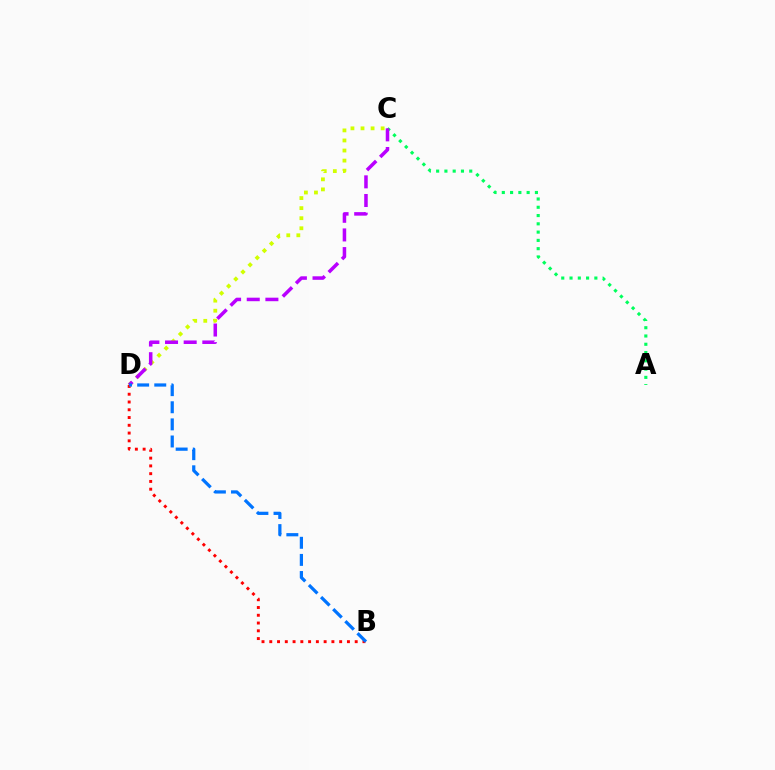{('A', 'C'): [{'color': '#00ff5c', 'line_style': 'dotted', 'thickness': 2.25}], ('C', 'D'): [{'color': '#d1ff00', 'line_style': 'dotted', 'thickness': 2.73}, {'color': '#b900ff', 'line_style': 'dashed', 'thickness': 2.53}], ('B', 'D'): [{'color': '#ff0000', 'line_style': 'dotted', 'thickness': 2.11}, {'color': '#0074ff', 'line_style': 'dashed', 'thickness': 2.32}]}